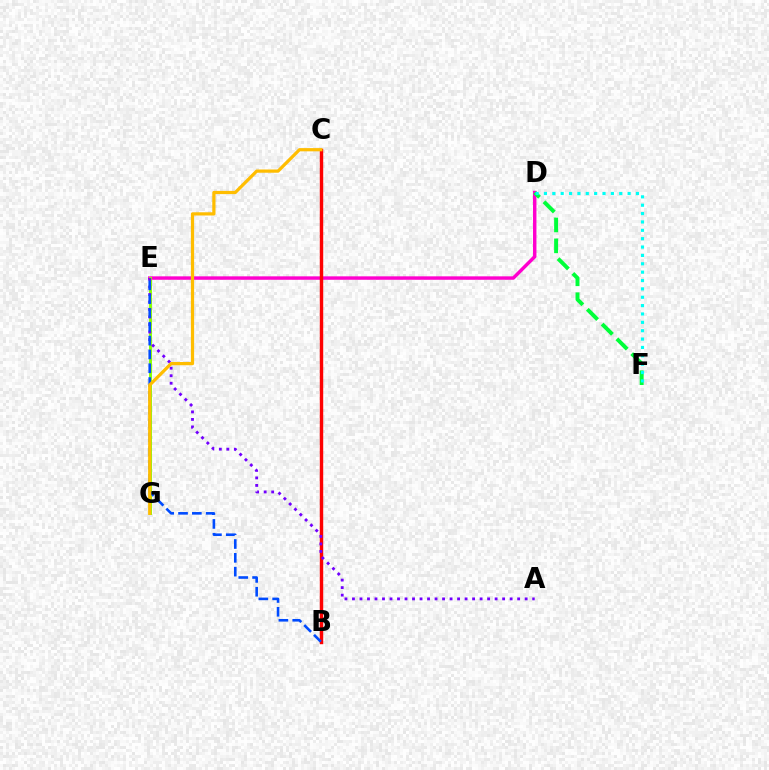{('D', 'E'): [{'color': '#ff00cf', 'line_style': 'solid', 'thickness': 2.47}], ('B', 'C'): [{'color': '#ff0000', 'line_style': 'solid', 'thickness': 2.46}], ('E', 'G'): [{'color': '#84ff00', 'line_style': 'solid', 'thickness': 2.08}], ('A', 'E'): [{'color': '#7200ff', 'line_style': 'dotted', 'thickness': 2.04}], ('D', 'F'): [{'color': '#00ff39', 'line_style': 'dashed', 'thickness': 2.84}, {'color': '#00fff6', 'line_style': 'dotted', 'thickness': 2.27}], ('B', 'E'): [{'color': '#004bff', 'line_style': 'dashed', 'thickness': 1.88}], ('C', 'G'): [{'color': '#ffbd00', 'line_style': 'solid', 'thickness': 2.32}]}